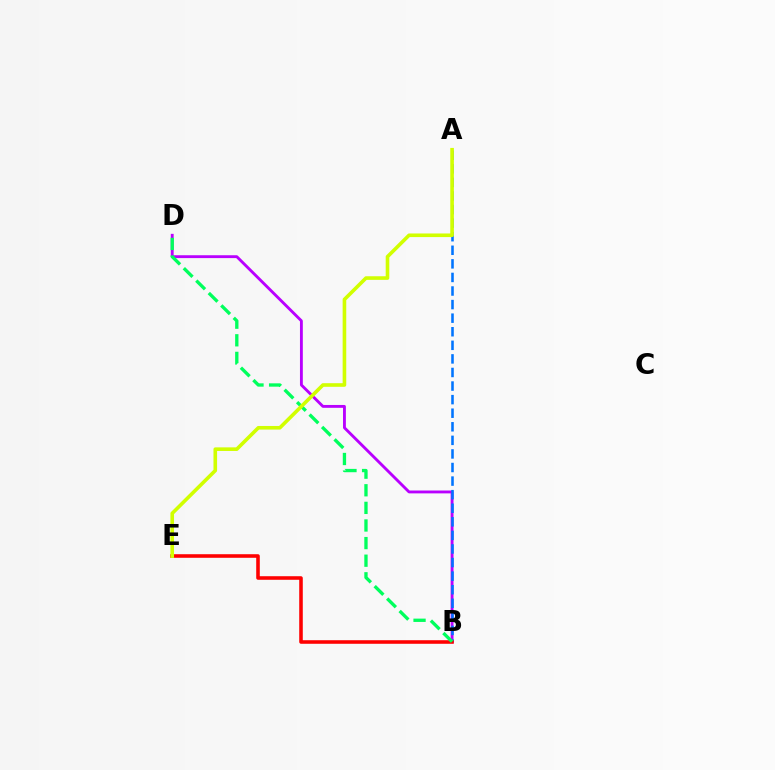{('B', 'D'): [{'color': '#b900ff', 'line_style': 'solid', 'thickness': 2.06}, {'color': '#00ff5c', 'line_style': 'dashed', 'thickness': 2.39}], ('A', 'B'): [{'color': '#0074ff', 'line_style': 'dashed', 'thickness': 1.84}], ('B', 'E'): [{'color': '#ff0000', 'line_style': 'solid', 'thickness': 2.57}], ('A', 'E'): [{'color': '#d1ff00', 'line_style': 'solid', 'thickness': 2.6}]}